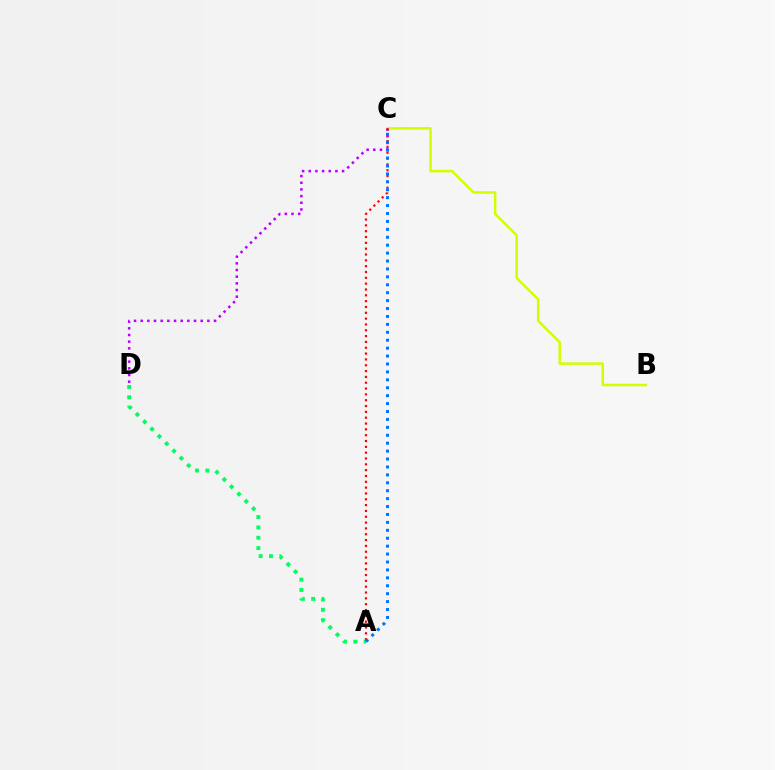{('B', 'C'): [{'color': '#d1ff00', 'line_style': 'solid', 'thickness': 1.82}], ('C', 'D'): [{'color': '#b900ff', 'line_style': 'dotted', 'thickness': 1.81}], ('A', 'C'): [{'color': '#ff0000', 'line_style': 'dotted', 'thickness': 1.58}, {'color': '#0074ff', 'line_style': 'dotted', 'thickness': 2.15}], ('A', 'D'): [{'color': '#00ff5c', 'line_style': 'dotted', 'thickness': 2.81}]}